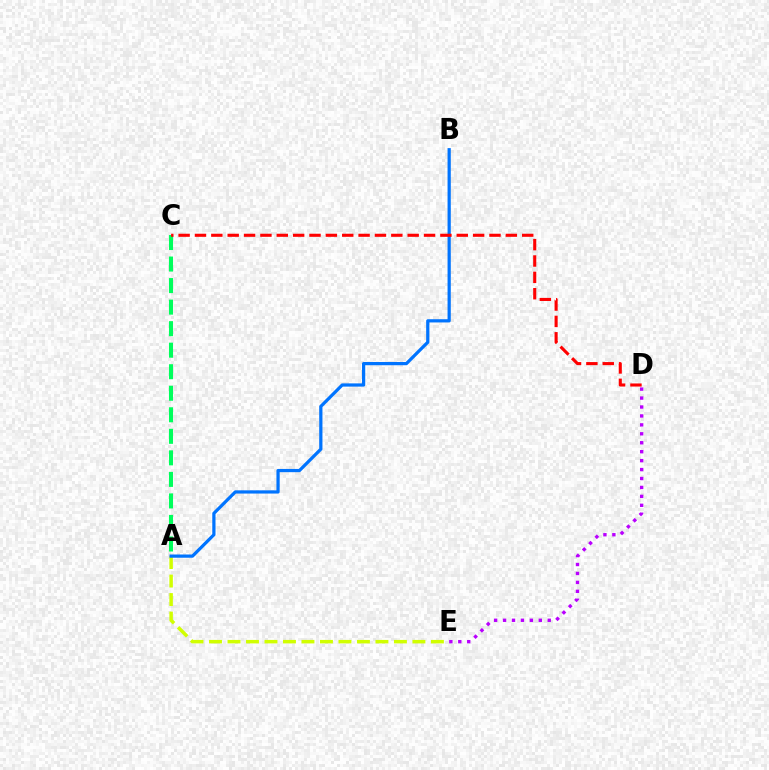{('A', 'E'): [{'color': '#d1ff00', 'line_style': 'dashed', 'thickness': 2.51}], ('A', 'C'): [{'color': '#00ff5c', 'line_style': 'dashed', 'thickness': 2.93}], ('D', 'E'): [{'color': '#b900ff', 'line_style': 'dotted', 'thickness': 2.43}], ('A', 'B'): [{'color': '#0074ff', 'line_style': 'solid', 'thickness': 2.32}], ('C', 'D'): [{'color': '#ff0000', 'line_style': 'dashed', 'thickness': 2.22}]}